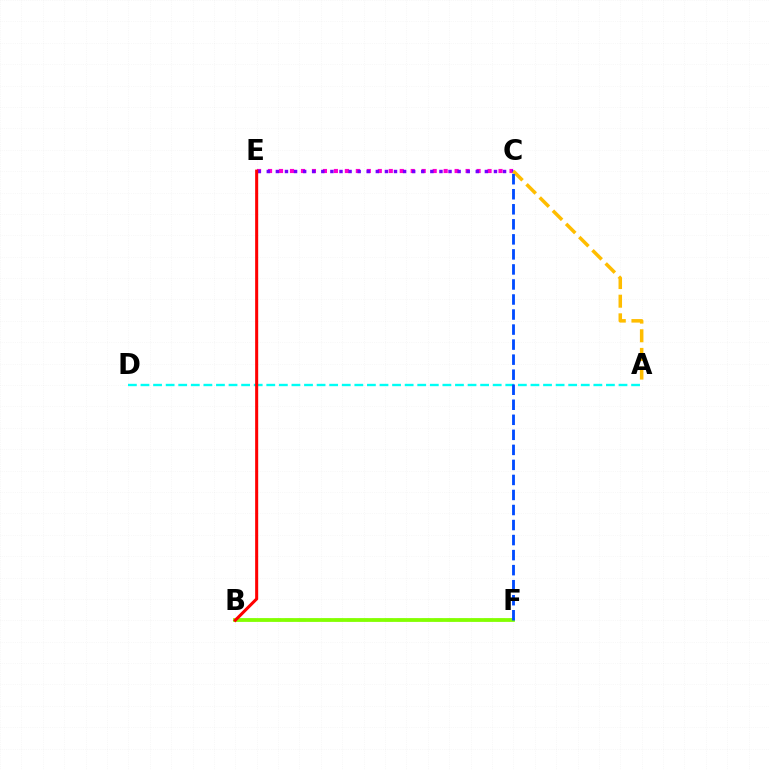{('B', 'F'): [{'color': '#00ff39', 'line_style': 'dashed', 'thickness': 1.69}, {'color': '#84ff00', 'line_style': 'solid', 'thickness': 2.72}], ('A', 'D'): [{'color': '#00fff6', 'line_style': 'dashed', 'thickness': 1.71}], ('C', 'E'): [{'color': '#ff00cf', 'line_style': 'dotted', 'thickness': 2.98}, {'color': '#7200ff', 'line_style': 'dotted', 'thickness': 2.47}], ('A', 'C'): [{'color': '#ffbd00', 'line_style': 'dashed', 'thickness': 2.53}], ('B', 'E'): [{'color': '#ff0000', 'line_style': 'solid', 'thickness': 2.19}], ('C', 'F'): [{'color': '#004bff', 'line_style': 'dashed', 'thickness': 2.04}]}